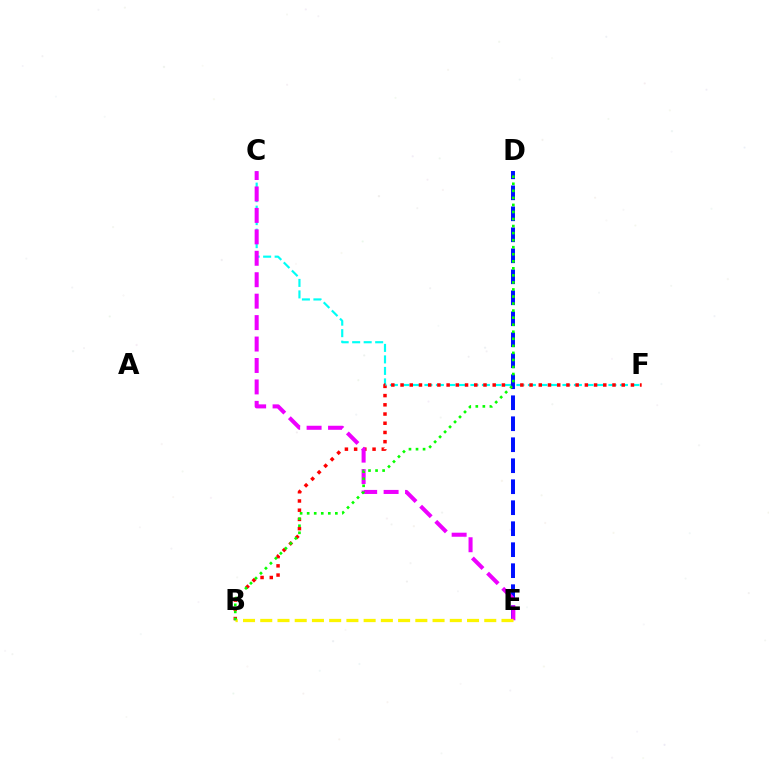{('C', 'F'): [{'color': '#00fff6', 'line_style': 'dashed', 'thickness': 1.56}], ('B', 'F'): [{'color': '#ff0000', 'line_style': 'dotted', 'thickness': 2.5}], ('D', 'E'): [{'color': '#0010ff', 'line_style': 'dashed', 'thickness': 2.85}], ('C', 'E'): [{'color': '#ee00ff', 'line_style': 'dashed', 'thickness': 2.91}], ('B', 'E'): [{'color': '#fcf500', 'line_style': 'dashed', 'thickness': 2.34}], ('B', 'D'): [{'color': '#08ff00', 'line_style': 'dotted', 'thickness': 1.91}]}